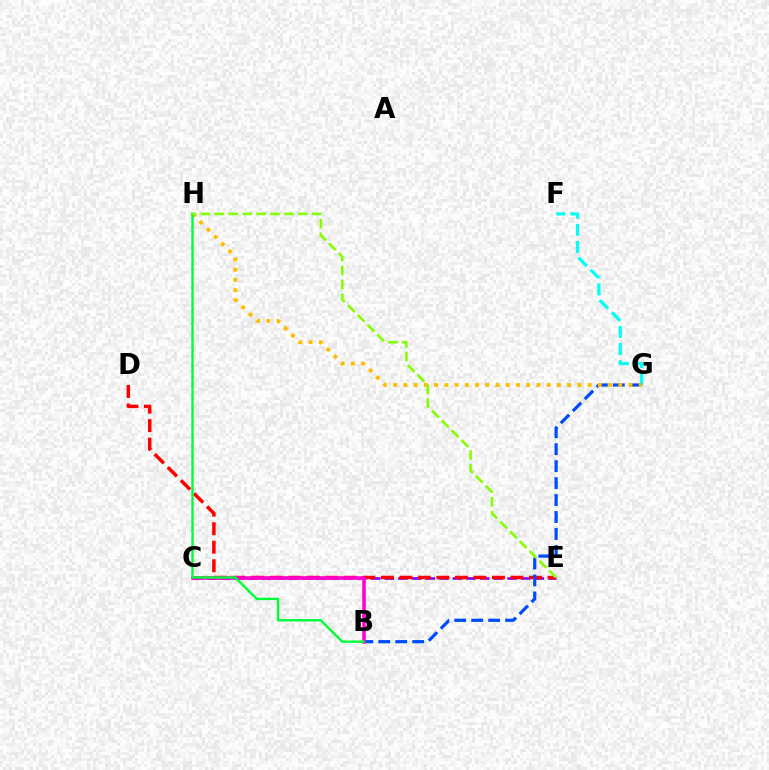{('C', 'E'): [{'color': '#7200ff', 'line_style': 'dashed', 'thickness': 1.85}], ('D', 'E'): [{'color': '#ff0000', 'line_style': 'dashed', 'thickness': 2.52}], ('F', 'G'): [{'color': '#00fff6', 'line_style': 'dashed', 'thickness': 2.33}], ('B', 'G'): [{'color': '#004bff', 'line_style': 'dashed', 'thickness': 2.3}], ('G', 'H'): [{'color': '#ffbd00', 'line_style': 'dotted', 'thickness': 2.78}], ('B', 'C'): [{'color': '#ff00cf', 'line_style': 'solid', 'thickness': 2.54}], ('B', 'H'): [{'color': '#00ff39', 'line_style': 'solid', 'thickness': 1.72}], ('E', 'H'): [{'color': '#84ff00', 'line_style': 'dashed', 'thickness': 1.89}]}